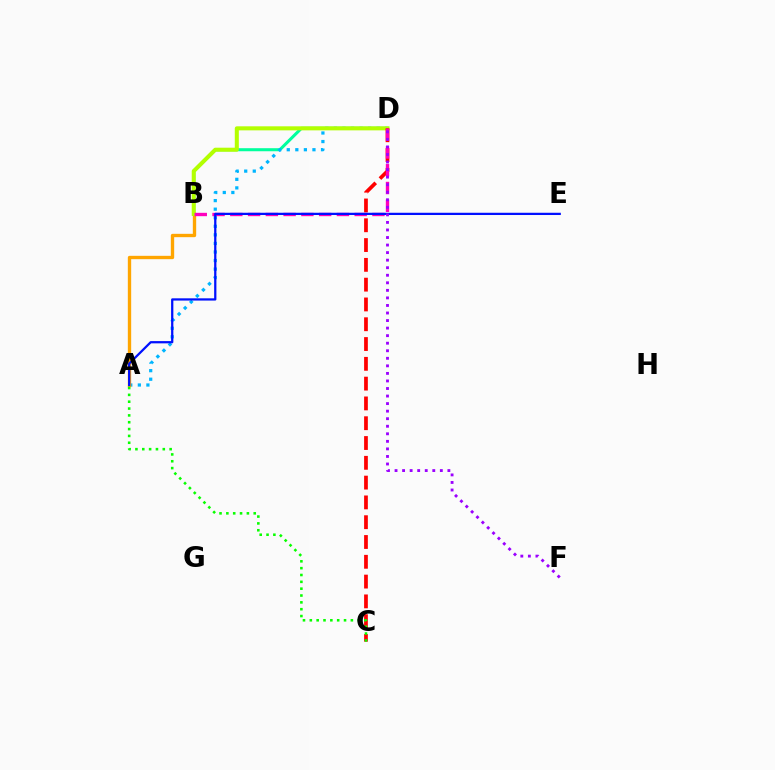{('B', 'D'): [{'color': '#00ff9d', 'line_style': 'solid', 'thickness': 2.2}, {'color': '#b3ff00', 'line_style': 'solid', 'thickness': 2.91}, {'color': '#ff00bd', 'line_style': 'dashed', 'thickness': 2.41}], ('A', 'D'): [{'color': '#00b5ff', 'line_style': 'dotted', 'thickness': 2.33}], ('A', 'B'): [{'color': '#ffa500', 'line_style': 'solid', 'thickness': 2.41}], ('C', 'D'): [{'color': '#ff0000', 'line_style': 'dashed', 'thickness': 2.69}], ('A', 'E'): [{'color': '#0010ff', 'line_style': 'solid', 'thickness': 1.62}], ('D', 'F'): [{'color': '#9b00ff', 'line_style': 'dotted', 'thickness': 2.05}], ('A', 'C'): [{'color': '#08ff00', 'line_style': 'dotted', 'thickness': 1.86}]}